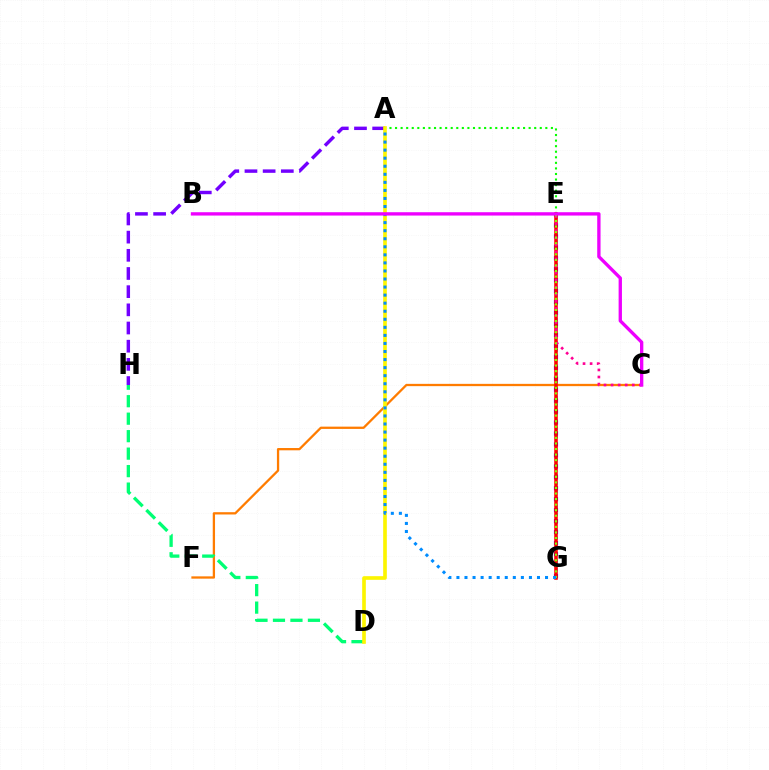{('A', 'E'): [{'color': '#08ff00', 'line_style': 'dotted', 'thickness': 1.51}], ('E', 'G'): [{'color': '#00fff6', 'line_style': 'dotted', 'thickness': 2.12}, {'color': '#0010ff', 'line_style': 'dotted', 'thickness': 2.98}, {'color': '#ff0000', 'line_style': 'solid', 'thickness': 2.56}, {'color': '#84ff00', 'line_style': 'dotted', 'thickness': 1.51}], ('C', 'F'): [{'color': '#ff7c00', 'line_style': 'solid', 'thickness': 1.65}], ('D', 'H'): [{'color': '#00ff74', 'line_style': 'dashed', 'thickness': 2.37}], ('A', 'H'): [{'color': '#7200ff', 'line_style': 'dashed', 'thickness': 2.47}], ('A', 'D'): [{'color': '#fcf500', 'line_style': 'solid', 'thickness': 2.63}], ('C', 'E'): [{'color': '#ff0094', 'line_style': 'dotted', 'thickness': 1.92}], ('A', 'G'): [{'color': '#008cff', 'line_style': 'dotted', 'thickness': 2.19}], ('B', 'C'): [{'color': '#ee00ff', 'line_style': 'solid', 'thickness': 2.4}]}